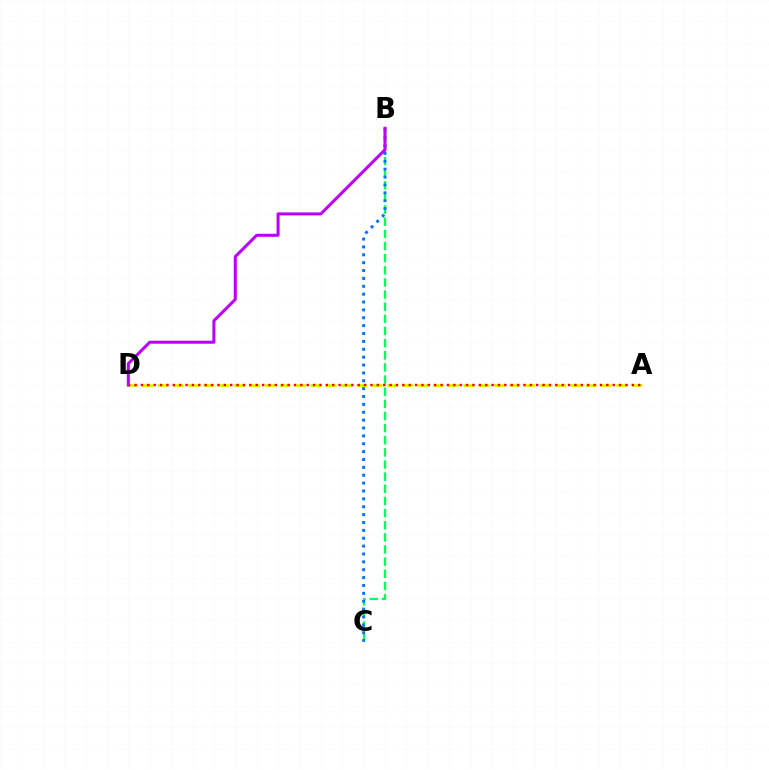{('A', 'D'): [{'color': '#d1ff00', 'line_style': 'dashed', 'thickness': 2.08}, {'color': '#ff0000', 'line_style': 'dotted', 'thickness': 1.73}], ('B', 'C'): [{'color': '#00ff5c', 'line_style': 'dashed', 'thickness': 1.65}, {'color': '#0074ff', 'line_style': 'dotted', 'thickness': 2.14}], ('B', 'D'): [{'color': '#b900ff', 'line_style': 'solid', 'thickness': 2.18}]}